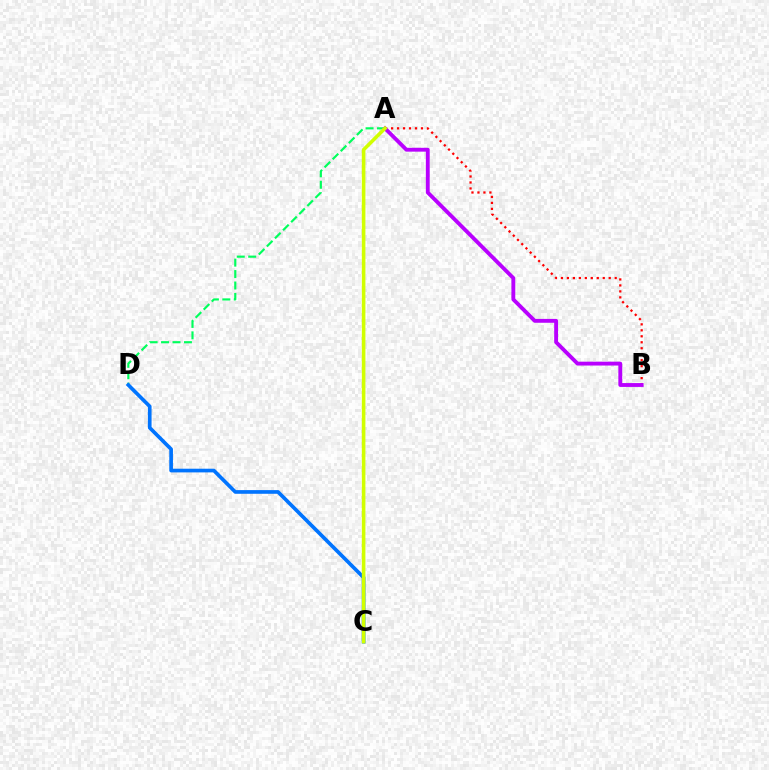{('A', 'D'): [{'color': '#00ff5c', 'line_style': 'dashed', 'thickness': 1.55}], ('A', 'B'): [{'color': '#ff0000', 'line_style': 'dotted', 'thickness': 1.62}, {'color': '#b900ff', 'line_style': 'solid', 'thickness': 2.78}], ('C', 'D'): [{'color': '#0074ff', 'line_style': 'solid', 'thickness': 2.65}], ('A', 'C'): [{'color': '#d1ff00', 'line_style': 'solid', 'thickness': 2.58}]}